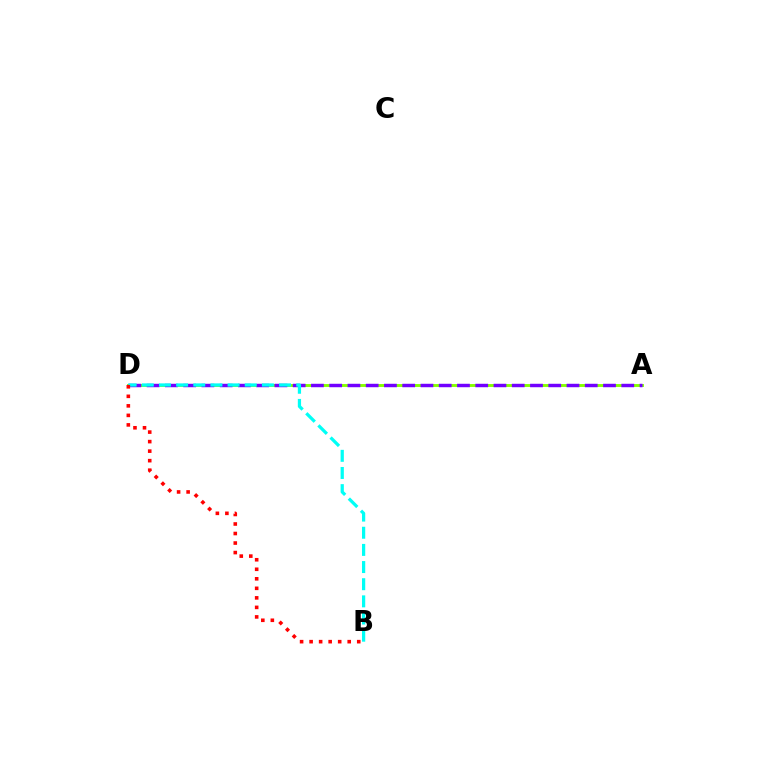{('A', 'D'): [{'color': '#84ff00', 'line_style': 'solid', 'thickness': 2.08}, {'color': '#7200ff', 'line_style': 'dashed', 'thickness': 2.48}], ('B', 'D'): [{'color': '#00fff6', 'line_style': 'dashed', 'thickness': 2.33}, {'color': '#ff0000', 'line_style': 'dotted', 'thickness': 2.59}]}